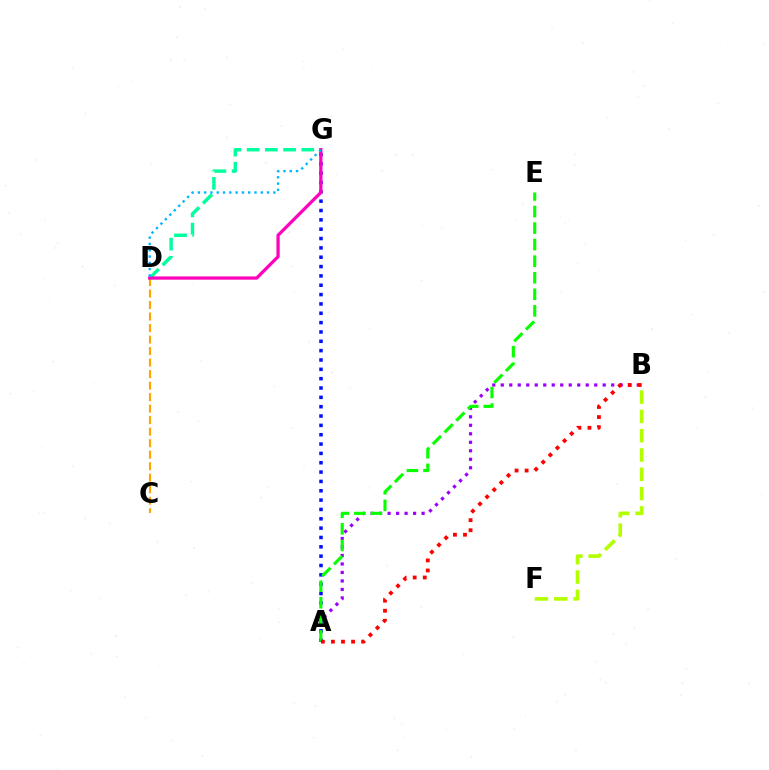{('D', 'G'): [{'color': '#00ff9d', 'line_style': 'dashed', 'thickness': 2.47}, {'color': '#ff00bd', 'line_style': 'solid', 'thickness': 2.34}, {'color': '#00b5ff', 'line_style': 'dotted', 'thickness': 1.71}], ('A', 'B'): [{'color': '#9b00ff', 'line_style': 'dotted', 'thickness': 2.31}, {'color': '#ff0000', 'line_style': 'dotted', 'thickness': 2.74}], ('B', 'F'): [{'color': '#b3ff00', 'line_style': 'dashed', 'thickness': 2.62}], ('C', 'D'): [{'color': '#ffa500', 'line_style': 'dashed', 'thickness': 1.56}], ('A', 'G'): [{'color': '#0010ff', 'line_style': 'dotted', 'thickness': 2.54}], ('A', 'E'): [{'color': '#08ff00', 'line_style': 'dashed', 'thickness': 2.25}]}